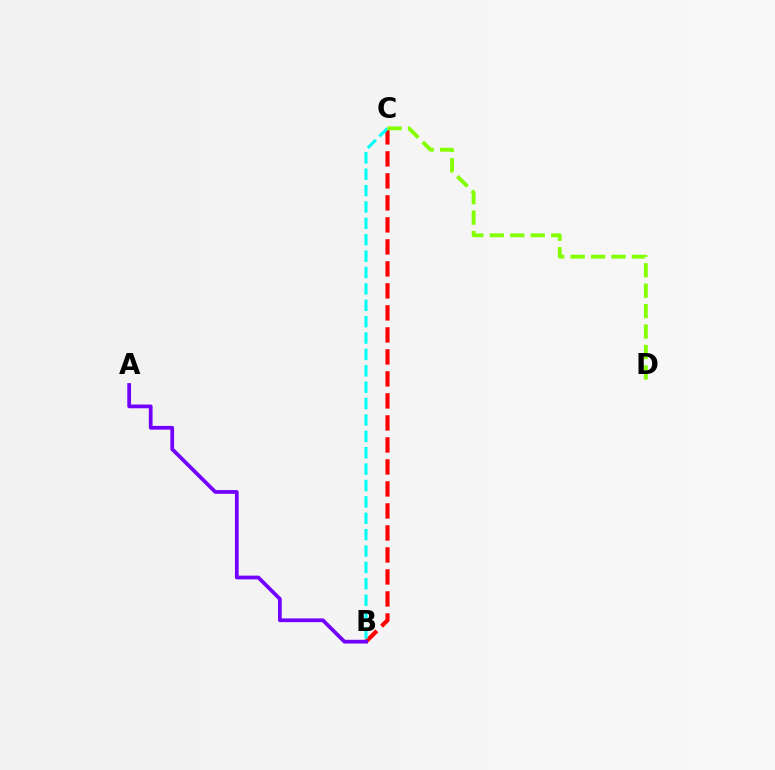{('B', 'C'): [{'color': '#ff0000', 'line_style': 'dashed', 'thickness': 2.99}, {'color': '#00fff6', 'line_style': 'dashed', 'thickness': 2.23}], ('A', 'B'): [{'color': '#7200ff', 'line_style': 'solid', 'thickness': 2.69}], ('C', 'D'): [{'color': '#84ff00', 'line_style': 'dashed', 'thickness': 2.78}]}